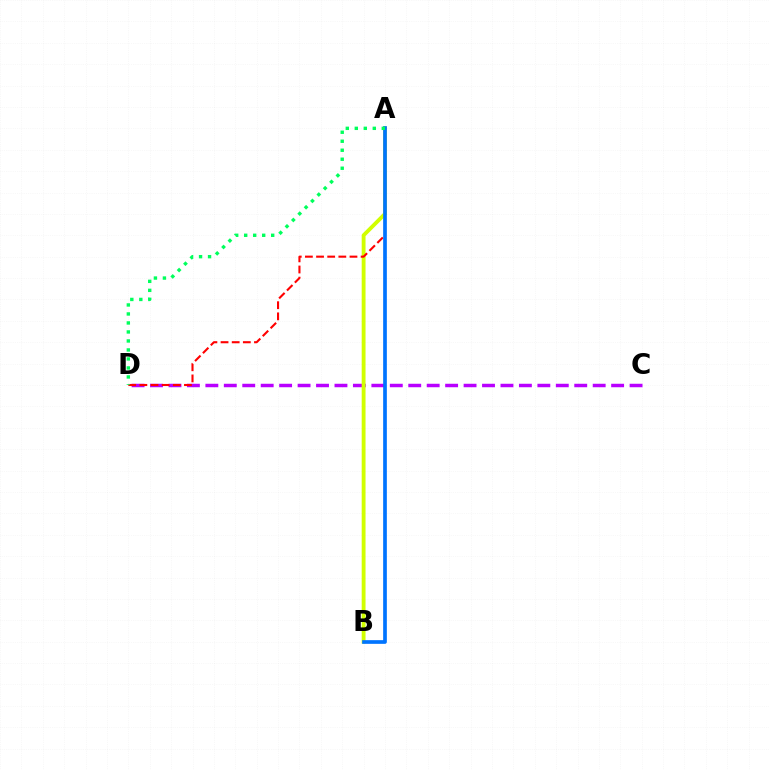{('C', 'D'): [{'color': '#b900ff', 'line_style': 'dashed', 'thickness': 2.51}], ('A', 'B'): [{'color': '#d1ff00', 'line_style': 'solid', 'thickness': 2.77}, {'color': '#0074ff', 'line_style': 'solid', 'thickness': 2.66}], ('A', 'D'): [{'color': '#ff0000', 'line_style': 'dashed', 'thickness': 1.51}, {'color': '#00ff5c', 'line_style': 'dotted', 'thickness': 2.44}]}